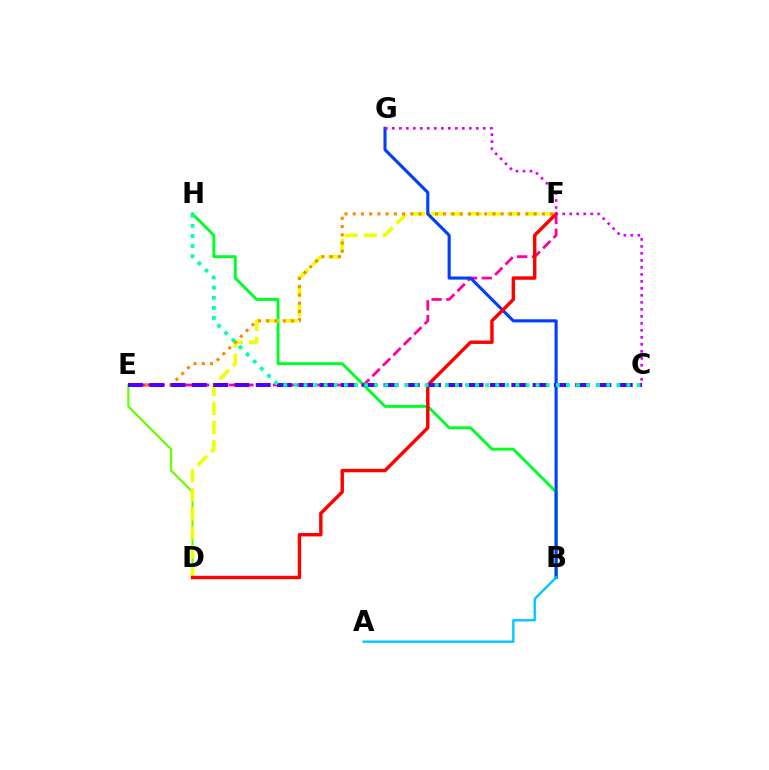{('B', 'H'): [{'color': '#00ff27', 'line_style': 'solid', 'thickness': 2.11}], ('E', 'F'): [{'color': '#ff00a0', 'line_style': 'dashed', 'thickness': 2.0}, {'color': '#ff8800', 'line_style': 'dotted', 'thickness': 2.23}], ('D', 'E'): [{'color': '#66ff00', 'line_style': 'solid', 'thickness': 1.59}], ('D', 'F'): [{'color': '#eeff00', 'line_style': 'dashed', 'thickness': 2.59}, {'color': '#ff0000', 'line_style': 'solid', 'thickness': 2.47}], ('B', 'G'): [{'color': '#003fff', 'line_style': 'solid', 'thickness': 2.24}], ('C', 'E'): [{'color': '#4f00ff', 'line_style': 'dashed', 'thickness': 2.89}], ('C', 'H'): [{'color': '#00ffaf', 'line_style': 'dotted', 'thickness': 2.74}], ('A', 'B'): [{'color': '#00c7ff', 'line_style': 'solid', 'thickness': 1.7}], ('C', 'G'): [{'color': '#d600ff', 'line_style': 'dotted', 'thickness': 1.9}]}